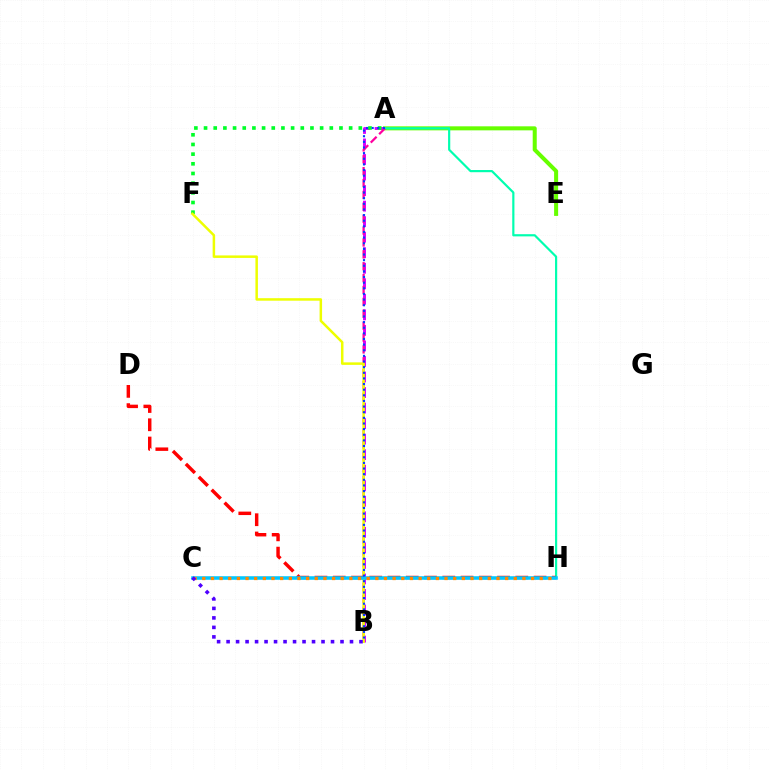{('A', 'B'): [{'color': '#d600ff', 'line_style': 'dashed', 'thickness': 2.11}, {'color': '#ff00a0', 'line_style': 'dashed', 'thickness': 1.61}, {'color': '#003fff', 'line_style': 'dotted', 'thickness': 1.53}], ('A', 'F'): [{'color': '#00ff27', 'line_style': 'dotted', 'thickness': 2.63}], ('A', 'E'): [{'color': '#66ff00', 'line_style': 'solid', 'thickness': 2.9}], ('A', 'H'): [{'color': '#00ffaf', 'line_style': 'solid', 'thickness': 1.57}], ('B', 'F'): [{'color': '#eeff00', 'line_style': 'solid', 'thickness': 1.8}], ('D', 'H'): [{'color': '#ff0000', 'line_style': 'dashed', 'thickness': 2.48}], ('C', 'H'): [{'color': '#00c7ff', 'line_style': 'solid', 'thickness': 2.55}, {'color': '#ff8800', 'line_style': 'dotted', 'thickness': 2.35}], ('B', 'C'): [{'color': '#4f00ff', 'line_style': 'dotted', 'thickness': 2.58}]}